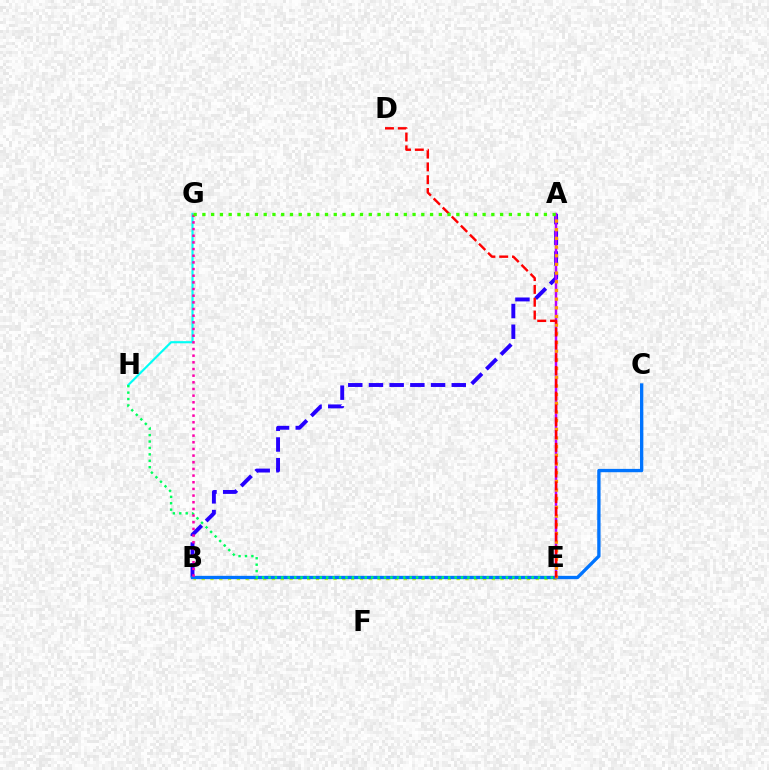{('B', 'E'): [{'color': '#d1ff00', 'line_style': 'dotted', 'thickness': 2.39}], ('A', 'B'): [{'color': '#2500ff', 'line_style': 'dashed', 'thickness': 2.81}], ('G', 'H'): [{'color': '#00fff6', 'line_style': 'solid', 'thickness': 1.54}], ('A', 'E'): [{'color': '#b900ff', 'line_style': 'solid', 'thickness': 1.79}, {'color': '#ff9400', 'line_style': 'dotted', 'thickness': 2.36}], ('B', 'C'): [{'color': '#0074ff', 'line_style': 'solid', 'thickness': 2.4}], ('E', 'H'): [{'color': '#00ff5c', 'line_style': 'dotted', 'thickness': 1.74}], ('D', 'E'): [{'color': '#ff0000', 'line_style': 'dashed', 'thickness': 1.74}], ('B', 'G'): [{'color': '#ff00ac', 'line_style': 'dotted', 'thickness': 1.81}], ('A', 'G'): [{'color': '#3dff00', 'line_style': 'dotted', 'thickness': 2.38}]}